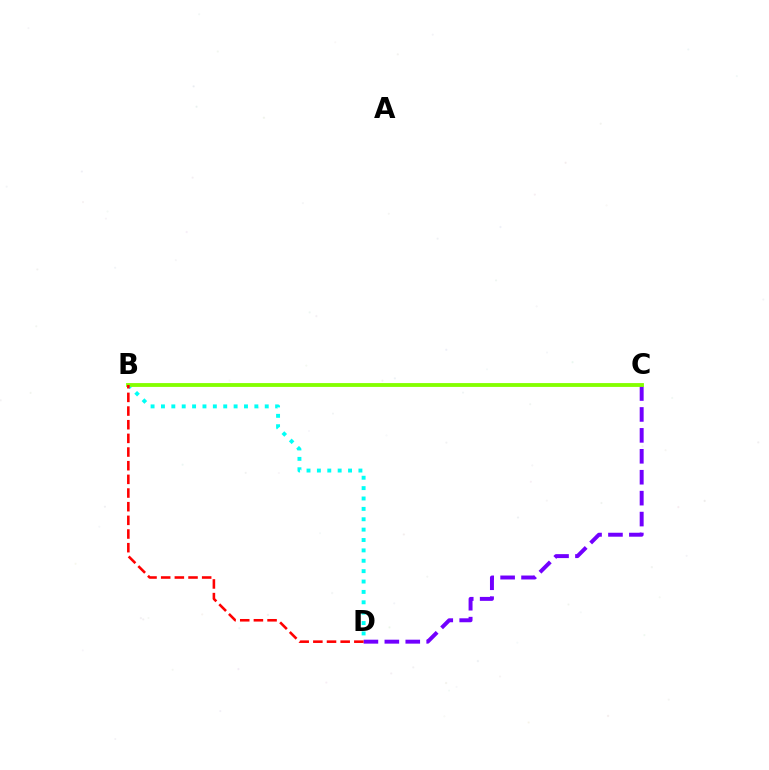{('B', 'D'): [{'color': '#00fff6', 'line_style': 'dotted', 'thickness': 2.82}, {'color': '#ff0000', 'line_style': 'dashed', 'thickness': 1.86}], ('C', 'D'): [{'color': '#7200ff', 'line_style': 'dashed', 'thickness': 2.84}], ('B', 'C'): [{'color': '#84ff00', 'line_style': 'solid', 'thickness': 2.76}]}